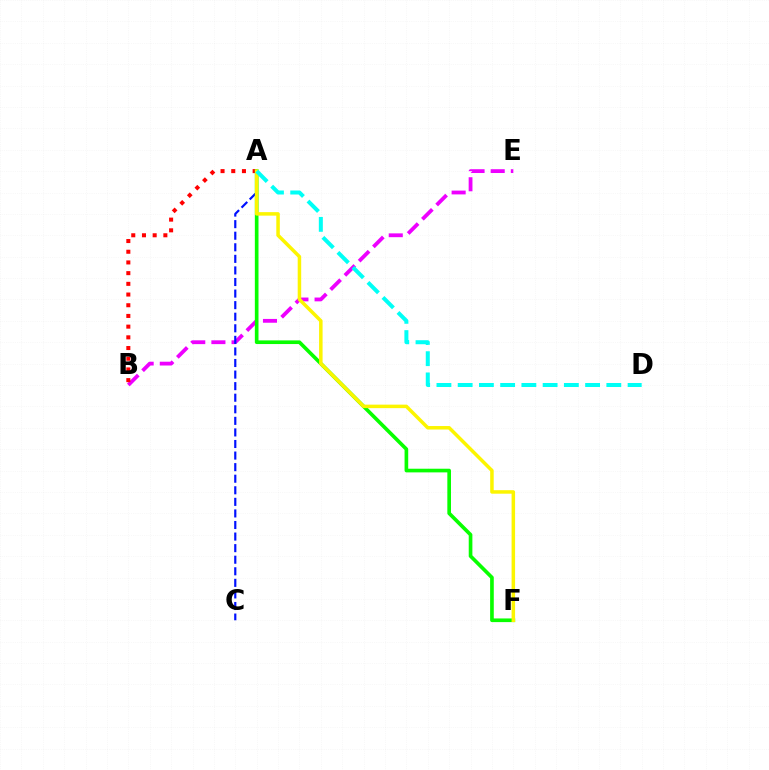{('B', 'E'): [{'color': '#ee00ff', 'line_style': 'dashed', 'thickness': 2.74}], ('A', 'B'): [{'color': '#ff0000', 'line_style': 'dotted', 'thickness': 2.91}], ('A', 'C'): [{'color': '#0010ff', 'line_style': 'dashed', 'thickness': 1.57}], ('A', 'F'): [{'color': '#08ff00', 'line_style': 'solid', 'thickness': 2.63}, {'color': '#fcf500', 'line_style': 'solid', 'thickness': 2.52}], ('A', 'D'): [{'color': '#00fff6', 'line_style': 'dashed', 'thickness': 2.89}]}